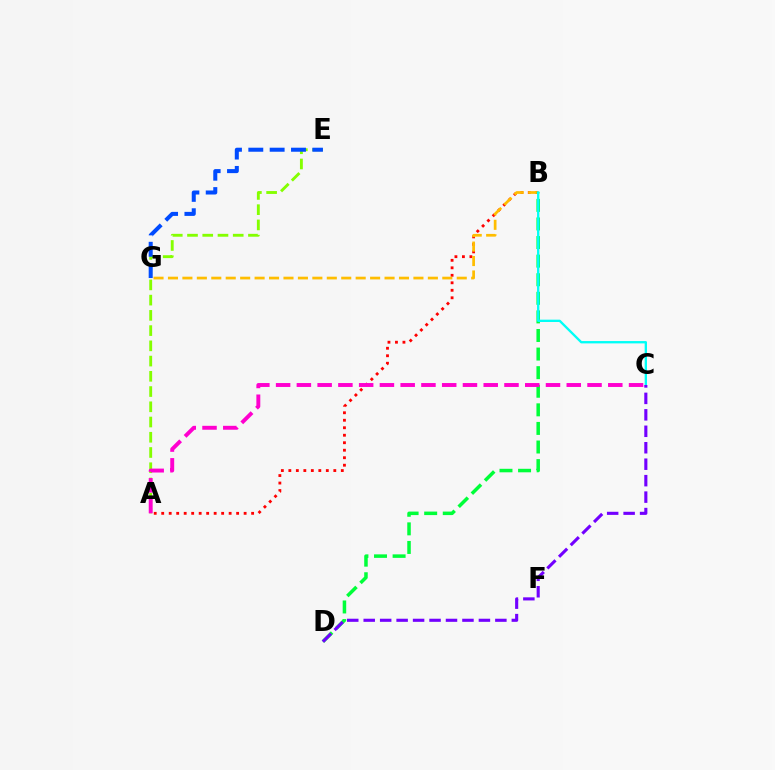{('A', 'B'): [{'color': '#ff0000', 'line_style': 'dotted', 'thickness': 2.04}], ('A', 'E'): [{'color': '#84ff00', 'line_style': 'dashed', 'thickness': 2.07}], ('B', 'G'): [{'color': '#ffbd00', 'line_style': 'dashed', 'thickness': 1.96}], ('B', 'D'): [{'color': '#00ff39', 'line_style': 'dashed', 'thickness': 2.53}], ('E', 'G'): [{'color': '#004bff', 'line_style': 'dashed', 'thickness': 2.9}], ('A', 'C'): [{'color': '#ff00cf', 'line_style': 'dashed', 'thickness': 2.82}], ('B', 'C'): [{'color': '#00fff6', 'line_style': 'solid', 'thickness': 1.68}], ('C', 'D'): [{'color': '#7200ff', 'line_style': 'dashed', 'thickness': 2.24}]}